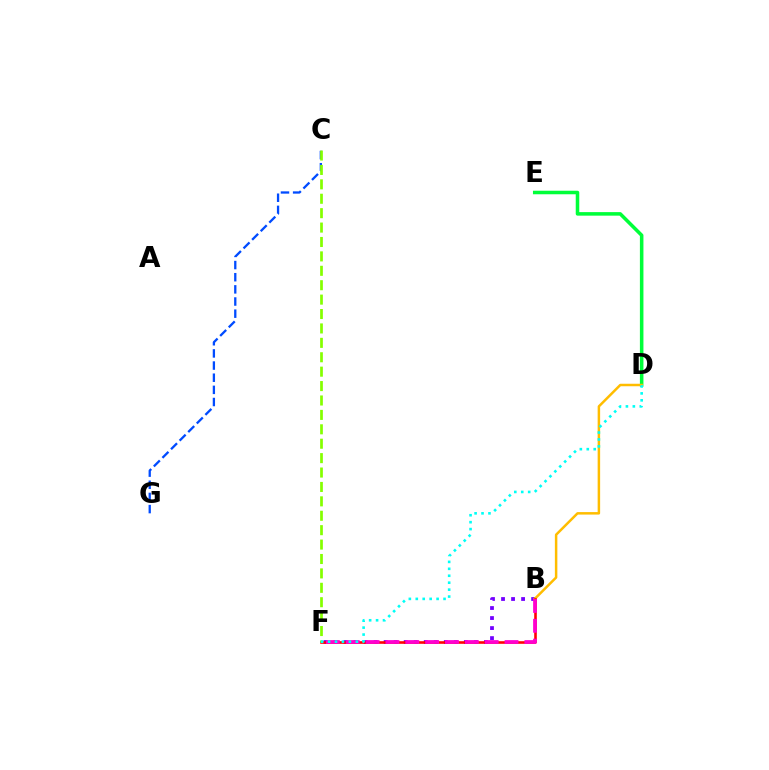{('D', 'E'): [{'color': '#00ff39', 'line_style': 'solid', 'thickness': 2.54}], ('C', 'G'): [{'color': '#004bff', 'line_style': 'dashed', 'thickness': 1.65}], ('B', 'F'): [{'color': '#7200ff', 'line_style': 'dotted', 'thickness': 2.72}, {'color': '#ff0000', 'line_style': 'solid', 'thickness': 1.87}, {'color': '#ff00cf', 'line_style': 'dashed', 'thickness': 2.7}], ('B', 'D'): [{'color': '#ffbd00', 'line_style': 'solid', 'thickness': 1.79}], ('C', 'F'): [{'color': '#84ff00', 'line_style': 'dashed', 'thickness': 1.96}], ('D', 'F'): [{'color': '#00fff6', 'line_style': 'dotted', 'thickness': 1.89}]}